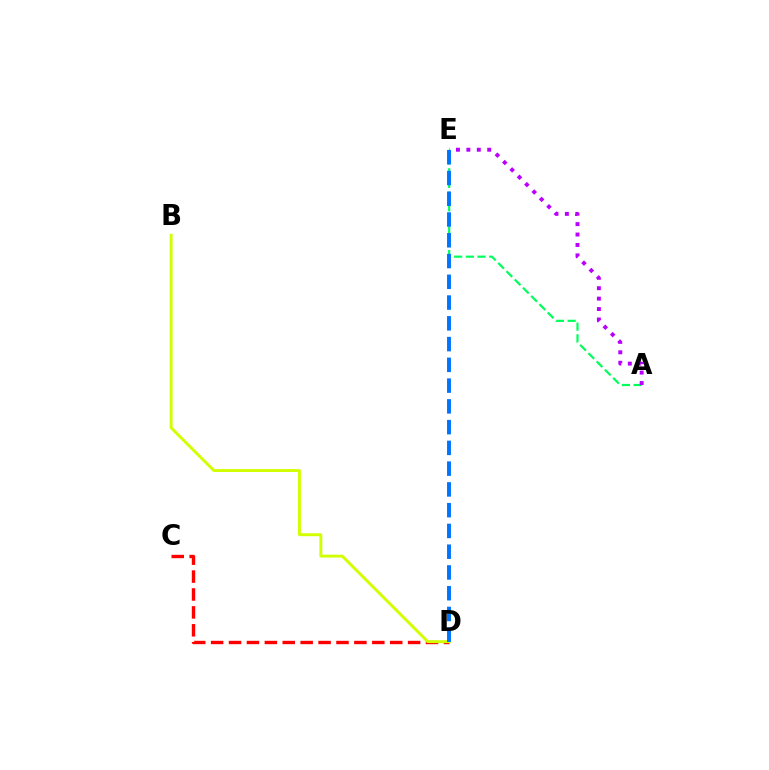{('C', 'D'): [{'color': '#ff0000', 'line_style': 'dashed', 'thickness': 2.43}], ('A', 'E'): [{'color': '#00ff5c', 'line_style': 'dashed', 'thickness': 1.59}, {'color': '#b900ff', 'line_style': 'dotted', 'thickness': 2.83}], ('B', 'D'): [{'color': '#d1ff00', 'line_style': 'solid', 'thickness': 2.11}], ('D', 'E'): [{'color': '#0074ff', 'line_style': 'dashed', 'thickness': 2.82}]}